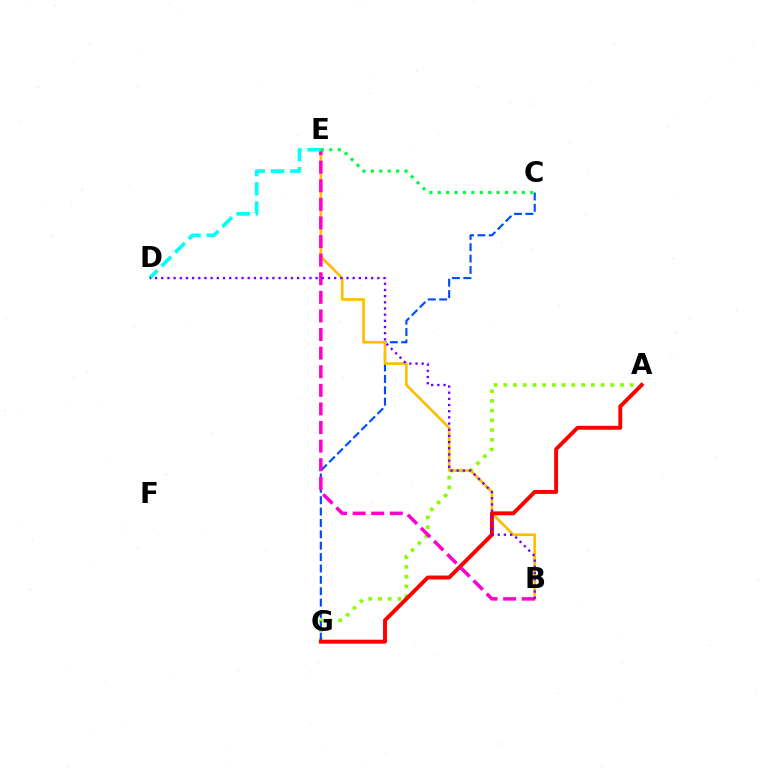{('A', 'G'): [{'color': '#84ff00', 'line_style': 'dotted', 'thickness': 2.64}, {'color': '#ff0000', 'line_style': 'solid', 'thickness': 2.82}], ('C', 'G'): [{'color': '#004bff', 'line_style': 'dashed', 'thickness': 1.55}], ('B', 'E'): [{'color': '#ffbd00', 'line_style': 'solid', 'thickness': 1.91}, {'color': '#ff00cf', 'line_style': 'dashed', 'thickness': 2.53}], ('D', 'E'): [{'color': '#00fff6', 'line_style': 'dashed', 'thickness': 2.62}], ('C', 'E'): [{'color': '#00ff39', 'line_style': 'dotted', 'thickness': 2.28}], ('B', 'D'): [{'color': '#7200ff', 'line_style': 'dotted', 'thickness': 1.68}]}